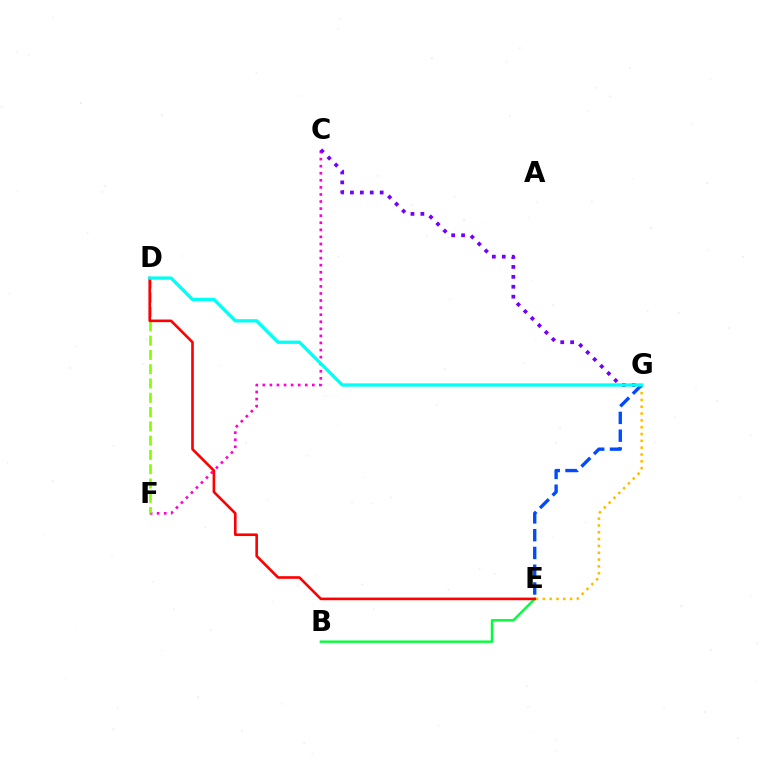{('B', 'E'): [{'color': '#00ff39', 'line_style': 'solid', 'thickness': 1.72}], ('C', 'F'): [{'color': '#ff00cf', 'line_style': 'dotted', 'thickness': 1.92}], ('D', 'F'): [{'color': '#84ff00', 'line_style': 'dashed', 'thickness': 1.94}], ('E', 'G'): [{'color': '#ffbd00', 'line_style': 'dotted', 'thickness': 1.85}, {'color': '#004bff', 'line_style': 'dashed', 'thickness': 2.41}], ('D', 'E'): [{'color': '#ff0000', 'line_style': 'solid', 'thickness': 1.89}], ('C', 'G'): [{'color': '#7200ff', 'line_style': 'dotted', 'thickness': 2.69}], ('D', 'G'): [{'color': '#00fff6', 'line_style': 'solid', 'thickness': 2.37}]}